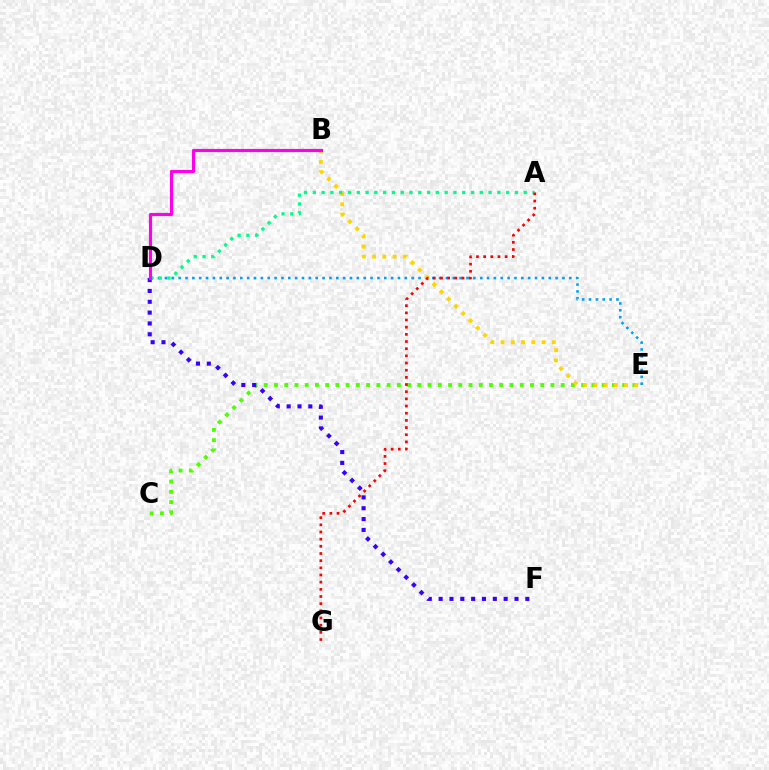{('C', 'E'): [{'color': '#4fff00', 'line_style': 'dotted', 'thickness': 2.78}], ('D', 'E'): [{'color': '#009eff', 'line_style': 'dotted', 'thickness': 1.86}], ('B', 'E'): [{'color': '#ffd500', 'line_style': 'dotted', 'thickness': 2.78}], ('A', 'D'): [{'color': '#00ff86', 'line_style': 'dotted', 'thickness': 2.39}], ('D', 'F'): [{'color': '#3700ff', 'line_style': 'dotted', 'thickness': 2.95}], ('A', 'G'): [{'color': '#ff0000', 'line_style': 'dotted', 'thickness': 1.95}], ('B', 'D'): [{'color': '#ff00ed', 'line_style': 'solid', 'thickness': 2.26}]}